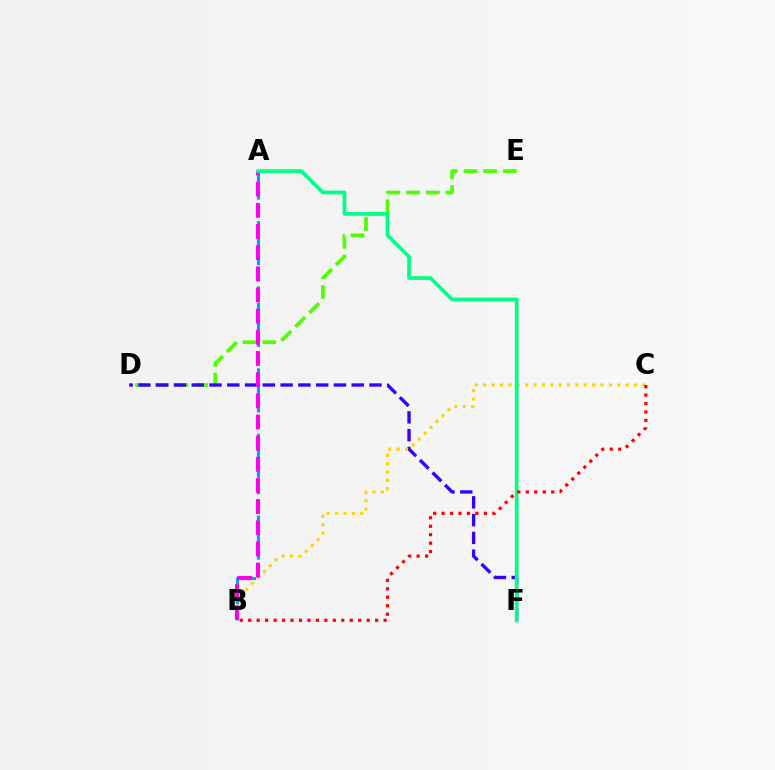{('D', 'E'): [{'color': '#4fff00', 'line_style': 'dashed', 'thickness': 2.67}], ('D', 'F'): [{'color': '#3700ff', 'line_style': 'dashed', 'thickness': 2.41}], ('B', 'C'): [{'color': '#ffd500', 'line_style': 'dotted', 'thickness': 2.28}, {'color': '#ff0000', 'line_style': 'dotted', 'thickness': 2.3}], ('A', 'B'): [{'color': '#009eff', 'line_style': 'dashed', 'thickness': 2.22}, {'color': '#ff00ed', 'line_style': 'dashed', 'thickness': 2.88}], ('A', 'F'): [{'color': '#00ff86', 'line_style': 'solid', 'thickness': 2.66}]}